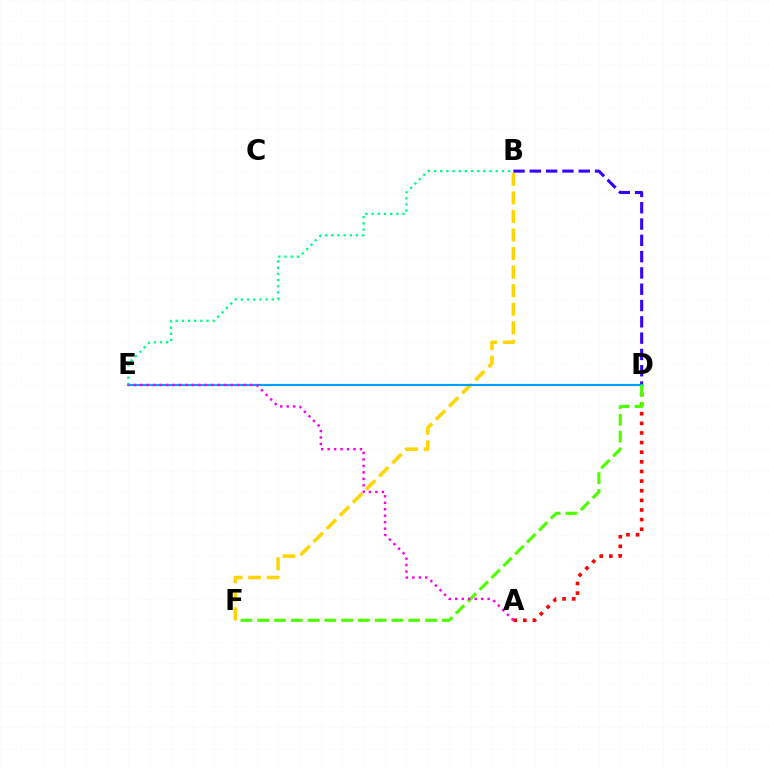{('B', 'F'): [{'color': '#ffd500', 'line_style': 'dashed', 'thickness': 2.52}], ('A', 'D'): [{'color': '#ff0000', 'line_style': 'dotted', 'thickness': 2.62}], ('B', 'D'): [{'color': '#3700ff', 'line_style': 'dashed', 'thickness': 2.21}], ('D', 'E'): [{'color': '#009eff', 'line_style': 'solid', 'thickness': 1.55}], ('B', 'E'): [{'color': '#00ff86', 'line_style': 'dotted', 'thickness': 1.68}], ('D', 'F'): [{'color': '#4fff00', 'line_style': 'dashed', 'thickness': 2.28}], ('A', 'E'): [{'color': '#ff00ed', 'line_style': 'dotted', 'thickness': 1.76}]}